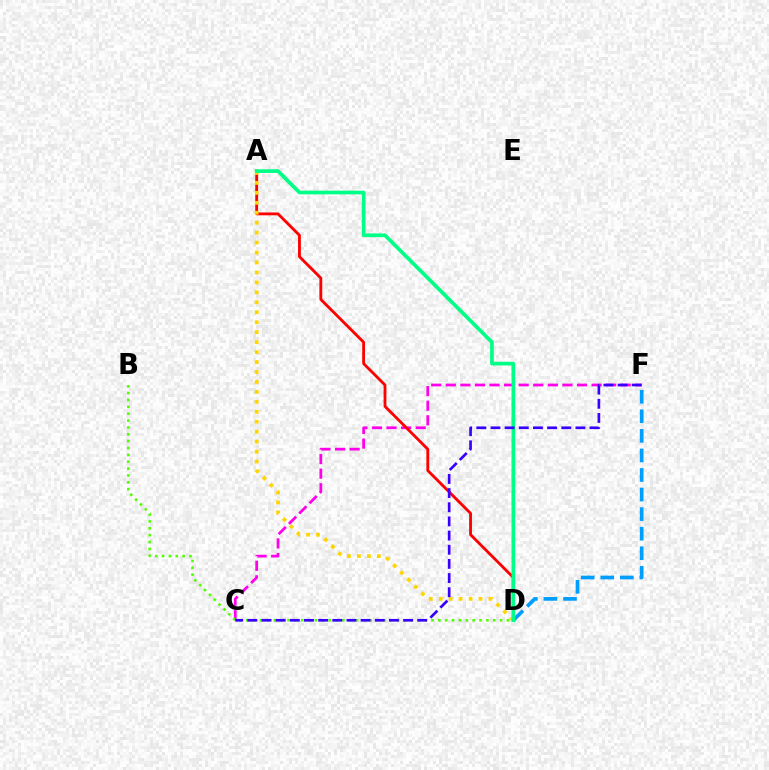{('C', 'F'): [{'color': '#ff00ed', 'line_style': 'dashed', 'thickness': 1.98}, {'color': '#3700ff', 'line_style': 'dashed', 'thickness': 1.92}], ('A', 'D'): [{'color': '#ff0000', 'line_style': 'solid', 'thickness': 2.04}, {'color': '#ffd500', 'line_style': 'dotted', 'thickness': 2.7}, {'color': '#00ff86', 'line_style': 'solid', 'thickness': 2.66}], ('D', 'F'): [{'color': '#009eff', 'line_style': 'dashed', 'thickness': 2.66}], ('B', 'D'): [{'color': '#4fff00', 'line_style': 'dotted', 'thickness': 1.86}]}